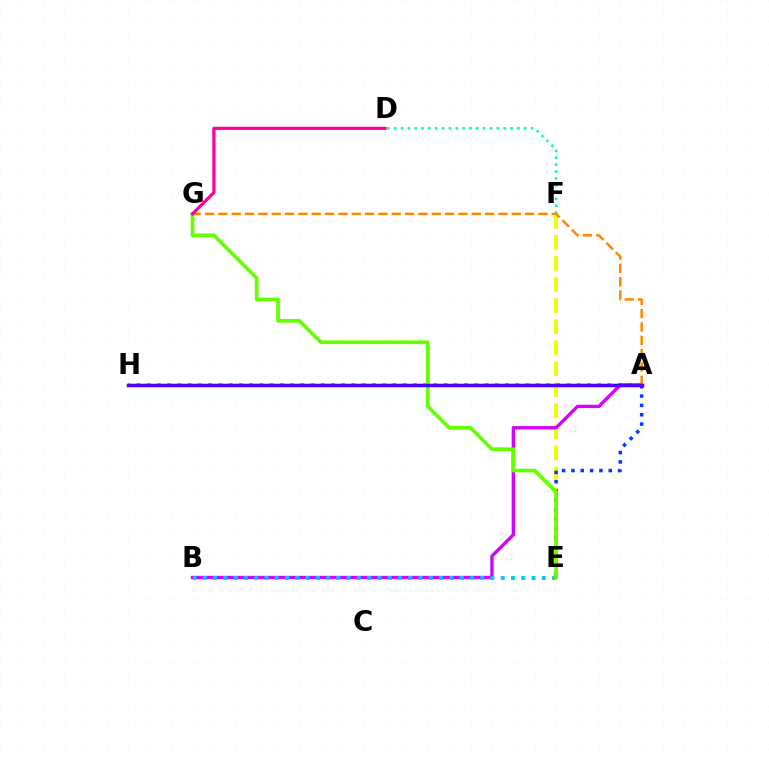{('E', 'F'): [{'color': '#eeff00', 'line_style': 'dashed', 'thickness': 2.86}], ('A', 'H'): [{'color': '#00ff27', 'line_style': 'dotted', 'thickness': 2.78}, {'color': '#ff0000', 'line_style': 'solid', 'thickness': 2.26}, {'color': '#4f00ff', 'line_style': 'solid', 'thickness': 2.49}], ('A', 'B'): [{'color': '#d600ff', 'line_style': 'solid', 'thickness': 2.41}], ('D', 'F'): [{'color': '#00ffaf', 'line_style': 'dotted', 'thickness': 1.86}], ('A', 'E'): [{'color': '#003fff', 'line_style': 'dotted', 'thickness': 2.54}], ('B', 'E'): [{'color': '#00c7ff', 'line_style': 'dotted', 'thickness': 2.79}], ('A', 'G'): [{'color': '#ff8800', 'line_style': 'dashed', 'thickness': 1.81}], ('E', 'G'): [{'color': '#66ff00', 'line_style': 'solid', 'thickness': 2.65}], ('D', 'G'): [{'color': '#ff00a0', 'line_style': 'solid', 'thickness': 2.3}]}